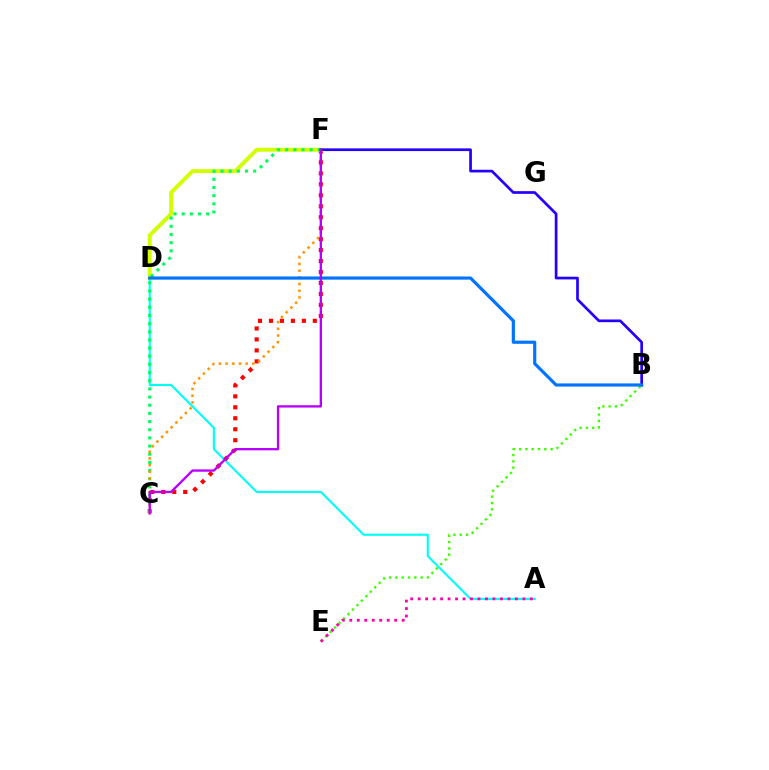{('A', 'D'): [{'color': '#00fff6', 'line_style': 'solid', 'thickness': 1.55}], ('C', 'F'): [{'color': '#ff0000', 'line_style': 'dotted', 'thickness': 2.98}, {'color': '#00ff5c', 'line_style': 'dotted', 'thickness': 2.22}, {'color': '#ff9400', 'line_style': 'dotted', 'thickness': 1.82}, {'color': '#b900ff', 'line_style': 'solid', 'thickness': 1.69}], ('D', 'F'): [{'color': '#d1ff00', 'line_style': 'solid', 'thickness': 2.83}], ('B', 'E'): [{'color': '#3dff00', 'line_style': 'dotted', 'thickness': 1.71}], ('B', 'F'): [{'color': '#2500ff', 'line_style': 'solid', 'thickness': 1.95}], ('B', 'D'): [{'color': '#0074ff', 'line_style': 'solid', 'thickness': 2.28}], ('A', 'E'): [{'color': '#ff00ac', 'line_style': 'dotted', 'thickness': 2.03}]}